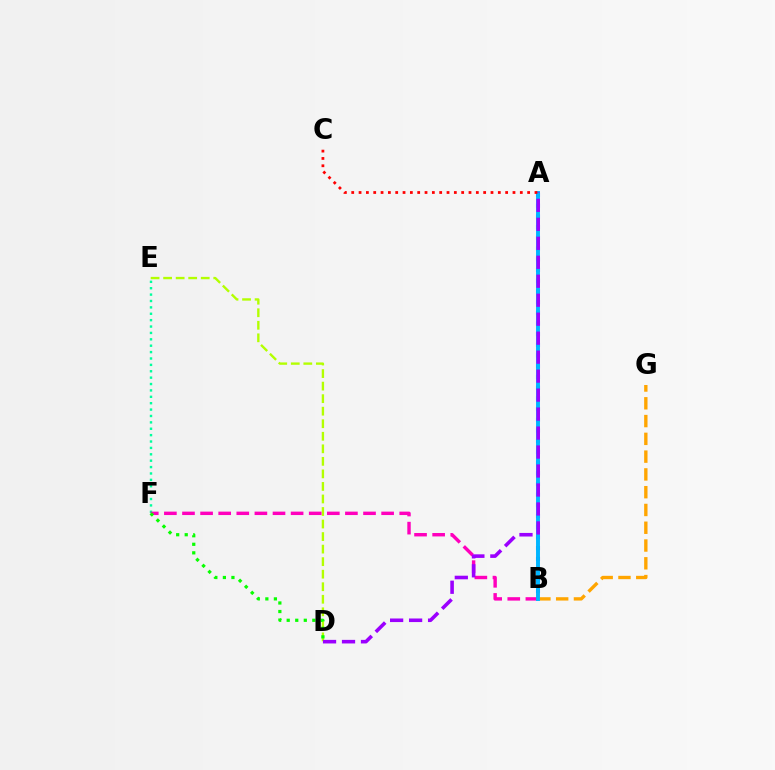{('D', 'E'): [{'color': '#b3ff00', 'line_style': 'dashed', 'thickness': 1.7}], ('E', 'F'): [{'color': '#00ff9d', 'line_style': 'dotted', 'thickness': 1.74}], ('B', 'G'): [{'color': '#ffa500', 'line_style': 'dashed', 'thickness': 2.42}], ('B', 'F'): [{'color': '#ff00bd', 'line_style': 'dashed', 'thickness': 2.46}], ('A', 'B'): [{'color': '#0010ff', 'line_style': 'dotted', 'thickness': 2.91}, {'color': '#00b5ff', 'line_style': 'solid', 'thickness': 2.82}], ('D', 'F'): [{'color': '#08ff00', 'line_style': 'dotted', 'thickness': 2.32}], ('A', 'D'): [{'color': '#9b00ff', 'line_style': 'dashed', 'thickness': 2.58}], ('A', 'C'): [{'color': '#ff0000', 'line_style': 'dotted', 'thickness': 1.99}]}